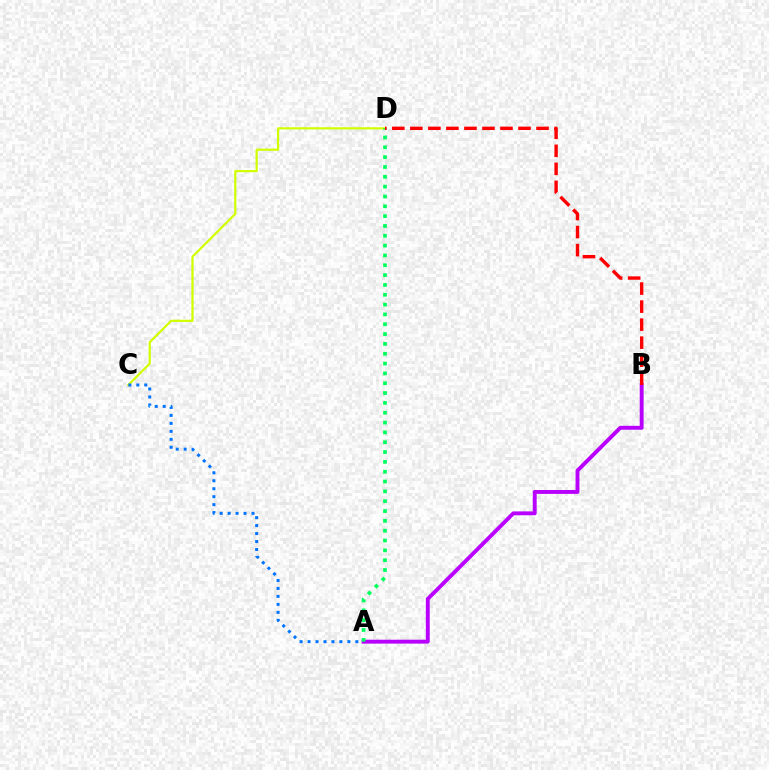{('C', 'D'): [{'color': '#d1ff00', 'line_style': 'solid', 'thickness': 1.6}], ('A', 'C'): [{'color': '#0074ff', 'line_style': 'dotted', 'thickness': 2.16}], ('A', 'B'): [{'color': '#b900ff', 'line_style': 'solid', 'thickness': 2.81}], ('A', 'D'): [{'color': '#00ff5c', 'line_style': 'dotted', 'thickness': 2.67}], ('B', 'D'): [{'color': '#ff0000', 'line_style': 'dashed', 'thickness': 2.45}]}